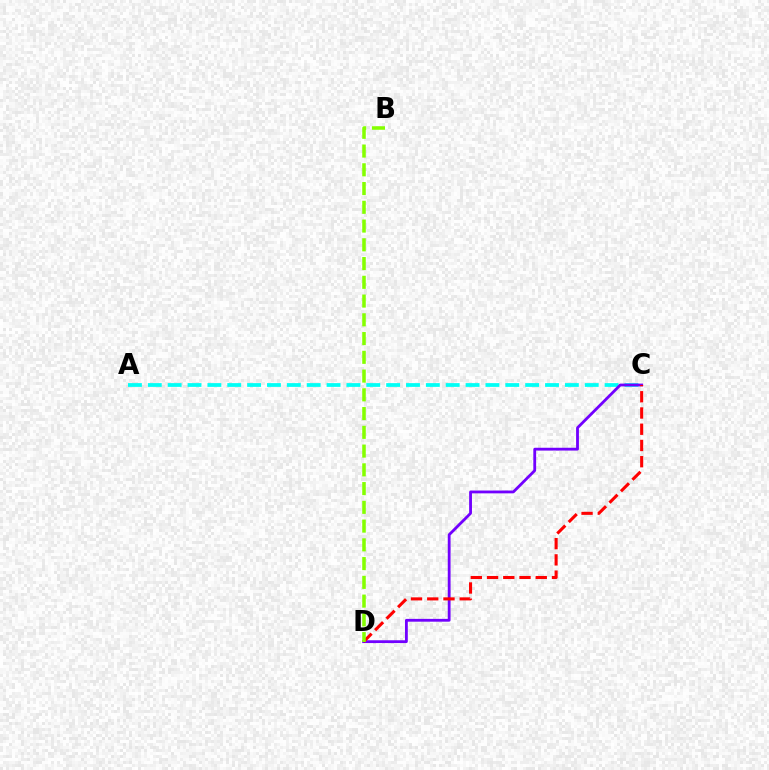{('A', 'C'): [{'color': '#00fff6', 'line_style': 'dashed', 'thickness': 2.7}], ('C', 'D'): [{'color': '#7200ff', 'line_style': 'solid', 'thickness': 2.02}, {'color': '#ff0000', 'line_style': 'dashed', 'thickness': 2.21}], ('B', 'D'): [{'color': '#84ff00', 'line_style': 'dashed', 'thickness': 2.55}]}